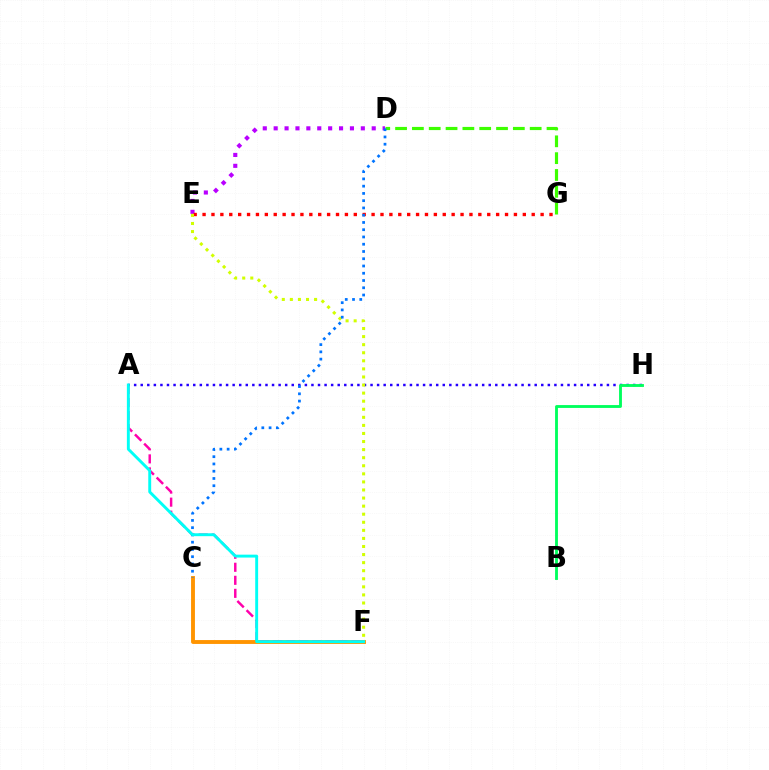{('D', 'E'): [{'color': '#b900ff', 'line_style': 'dotted', 'thickness': 2.96}], ('C', 'F'): [{'color': '#ff9400', 'line_style': 'solid', 'thickness': 2.8}], ('A', 'H'): [{'color': '#2500ff', 'line_style': 'dotted', 'thickness': 1.78}], ('D', 'G'): [{'color': '#3dff00', 'line_style': 'dashed', 'thickness': 2.29}], ('E', 'G'): [{'color': '#ff0000', 'line_style': 'dotted', 'thickness': 2.42}], ('A', 'F'): [{'color': '#ff00ac', 'line_style': 'dashed', 'thickness': 1.77}, {'color': '#00fff6', 'line_style': 'solid', 'thickness': 2.1}], ('E', 'F'): [{'color': '#d1ff00', 'line_style': 'dotted', 'thickness': 2.19}], ('C', 'D'): [{'color': '#0074ff', 'line_style': 'dotted', 'thickness': 1.97}], ('B', 'H'): [{'color': '#00ff5c', 'line_style': 'solid', 'thickness': 2.05}]}